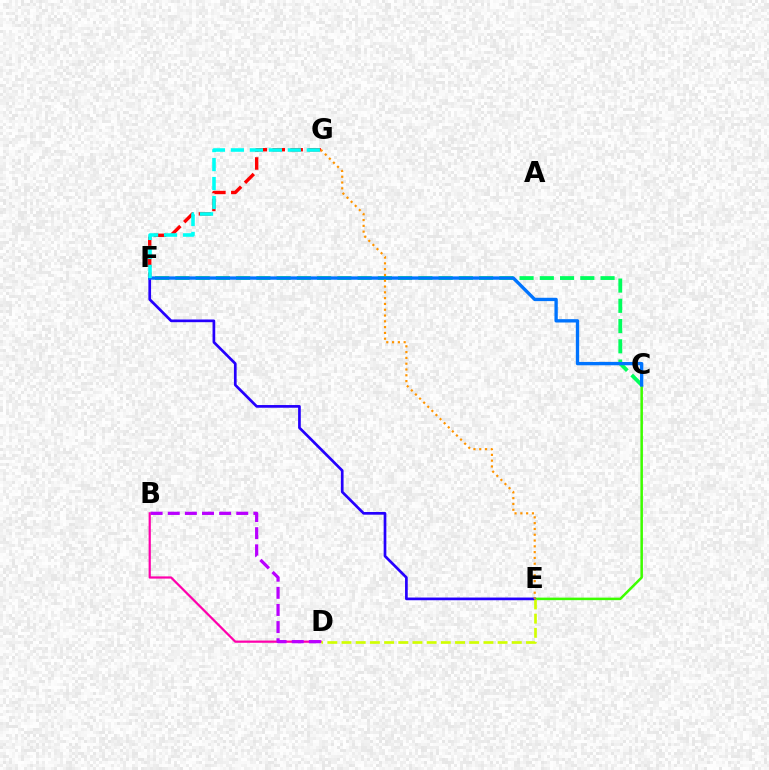{('B', 'D'): [{'color': '#ff00ac', 'line_style': 'solid', 'thickness': 1.6}, {'color': '#b900ff', 'line_style': 'dashed', 'thickness': 2.33}], ('F', 'G'): [{'color': '#ff0000', 'line_style': 'dashed', 'thickness': 2.43}, {'color': '#00fff6', 'line_style': 'dashed', 'thickness': 2.58}], ('C', 'F'): [{'color': '#00ff5c', 'line_style': 'dashed', 'thickness': 2.75}, {'color': '#0074ff', 'line_style': 'solid', 'thickness': 2.4}], ('C', 'E'): [{'color': '#3dff00', 'line_style': 'solid', 'thickness': 1.82}], ('E', 'F'): [{'color': '#2500ff', 'line_style': 'solid', 'thickness': 1.94}], ('D', 'E'): [{'color': '#d1ff00', 'line_style': 'dashed', 'thickness': 1.93}], ('E', 'G'): [{'color': '#ff9400', 'line_style': 'dotted', 'thickness': 1.57}]}